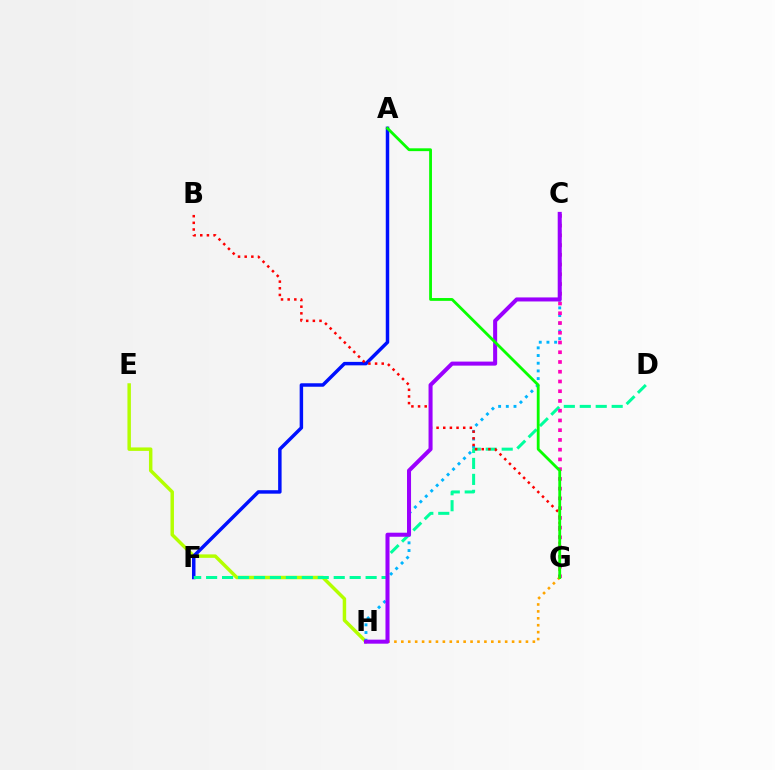{('E', 'H'): [{'color': '#b3ff00', 'line_style': 'solid', 'thickness': 2.49}], ('C', 'H'): [{'color': '#00b5ff', 'line_style': 'dotted', 'thickness': 2.09}, {'color': '#9b00ff', 'line_style': 'solid', 'thickness': 2.9}], ('A', 'F'): [{'color': '#0010ff', 'line_style': 'solid', 'thickness': 2.5}], ('D', 'F'): [{'color': '#00ff9d', 'line_style': 'dashed', 'thickness': 2.17}], ('B', 'G'): [{'color': '#ff0000', 'line_style': 'dotted', 'thickness': 1.81}], ('C', 'G'): [{'color': '#ff00bd', 'line_style': 'dotted', 'thickness': 2.65}], ('G', 'H'): [{'color': '#ffa500', 'line_style': 'dotted', 'thickness': 1.88}], ('A', 'G'): [{'color': '#08ff00', 'line_style': 'solid', 'thickness': 2.03}]}